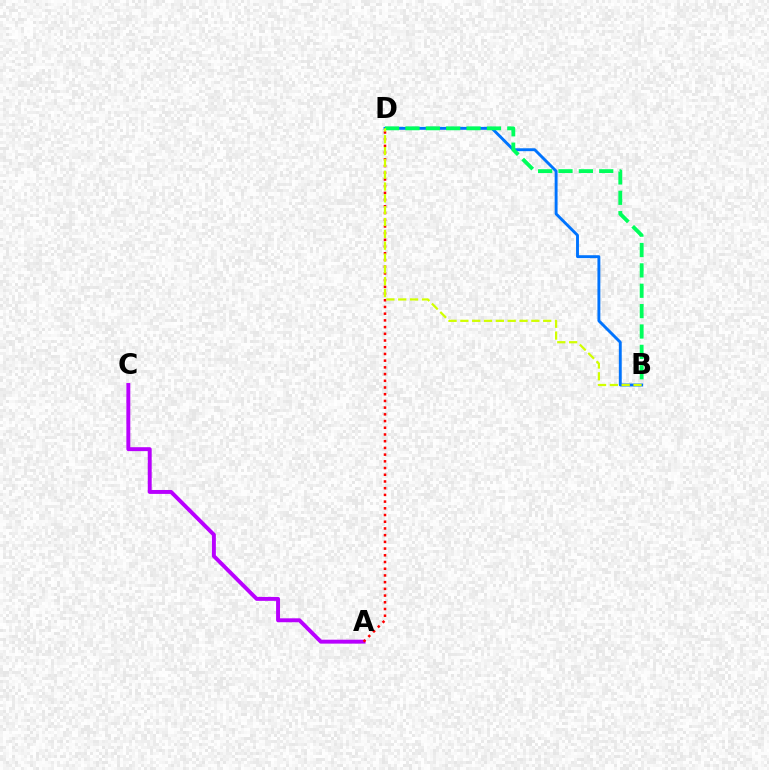{('B', 'D'): [{'color': '#0074ff', 'line_style': 'solid', 'thickness': 2.09}, {'color': '#00ff5c', 'line_style': 'dashed', 'thickness': 2.77}, {'color': '#d1ff00', 'line_style': 'dashed', 'thickness': 1.61}], ('A', 'C'): [{'color': '#b900ff', 'line_style': 'solid', 'thickness': 2.83}], ('A', 'D'): [{'color': '#ff0000', 'line_style': 'dotted', 'thickness': 1.82}]}